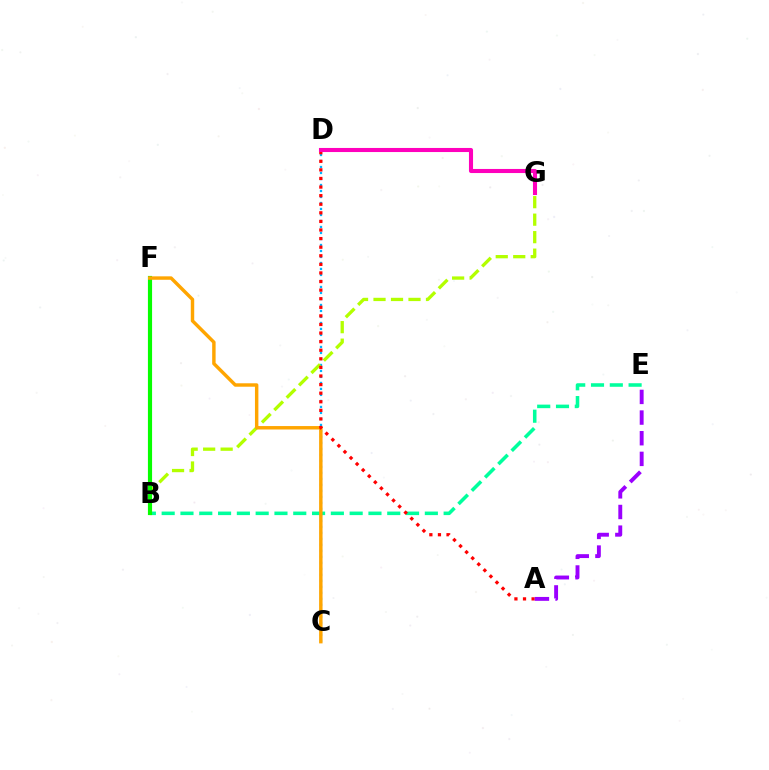{('B', 'E'): [{'color': '#00ff9d', 'line_style': 'dashed', 'thickness': 2.55}], ('C', 'D'): [{'color': '#00b5ff', 'line_style': 'dotted', 'thickness': 1.63}], ('B', 'G'): [{'color': '#b3ff00', 'line_style': 'dashed', 'thickness': 2.38}], ('B', 'F'): [{'color': '#0010ff', 'line_style': 'dashed', 'thickness': 1.95}, {'color': '#08ff00', 'line_style': 'solid', 'thickness': 2.99}], ('C', 'F'): [{'color': '#ffa500', 'line_style': 'solid', 'thickness': 2.47}], ('A', 'D'): [{'color': '#ff0000', 'line_style': 'dotted', 'thickness': 2.33}], ('D', 'G'): [{'color': '#ff00bd', 'line_style': 'solid', 'thickness': 2.94}], ('A', 'E'): [{'color': '#9b00ff', 'line_style': 'dashed', 'thickness': 2.81}]}